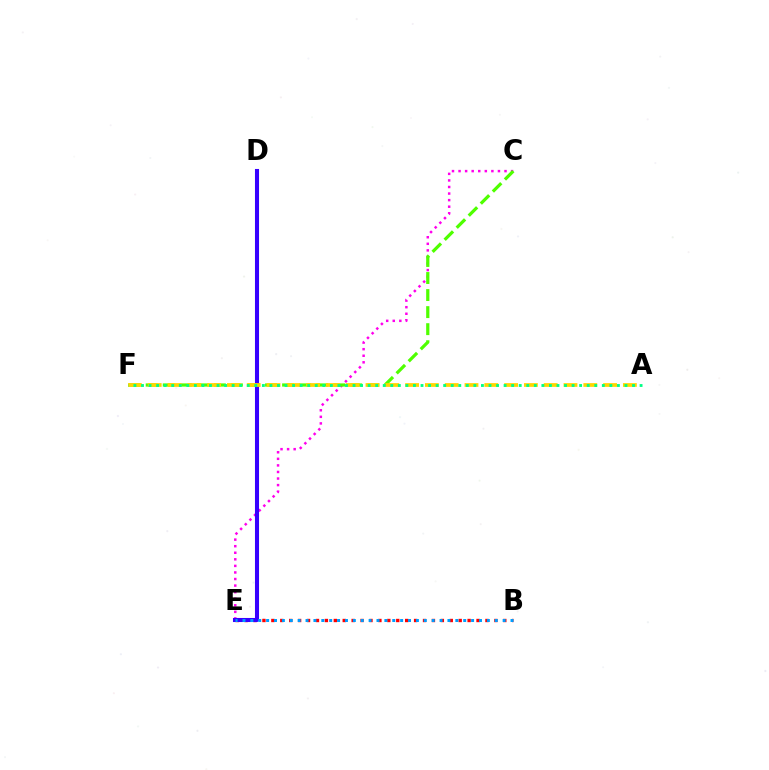{('C', 'E'): [{'color': '#ff00ed', 'line_style': 'dotted', 'thickness': 1.78}], ('C', 'F'): [{'color': '#4fff00', 'line_style': 'dashed', 'thickness': 2.32}], ('B', 'E'): [{'color': '#ff0000', 'line_style': 'dotted', 'thickness': 2.42}, {'color': '#009eff', 'line_style': 'dotted', 'thickness': 2.14}], ('D', 'E'): [{'color': '#3700ff', 'line_style': 'solid', 'thickness': 2.92}], ('A', 'F'): [{'color': '#ffd500', 'line_style': 'dashed', 'thickness': 2.69}, {'color': '#00ff86', 'line_style': 'dotted', 'thickness': 2.05}]}